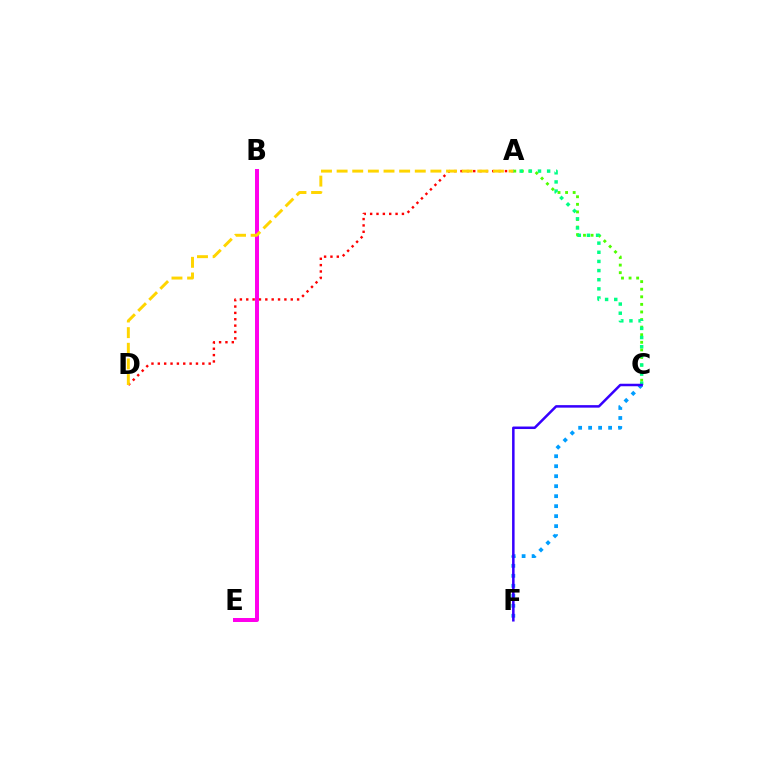{('A', 'C'): [{'color': '#4fff00', 'line_style': 'dotted', 'thickness': 2.06}, {'color': '#00ff86', 'line_style': 'dotted', 'thickness': 2.48}], ('A', 'D'): [{'color': '#ff0000', 'line_style': 'dotted', 'thickness': 1.73}, {'color': '#ffd500', 'line_style': 'dashed', 'thickness': 2.12}], ('B', 'E'): [{'color': '#ff00ed', 'line_style': 'solid', 'thickness': 2.87}], ('C', 'F'): [{'color': '#009eff', 'line_style': 'dotted', 'thickness': 2.71}, {'color': '#3700ff', 'line_style': 'solid', 'thickness': 1.81}]}